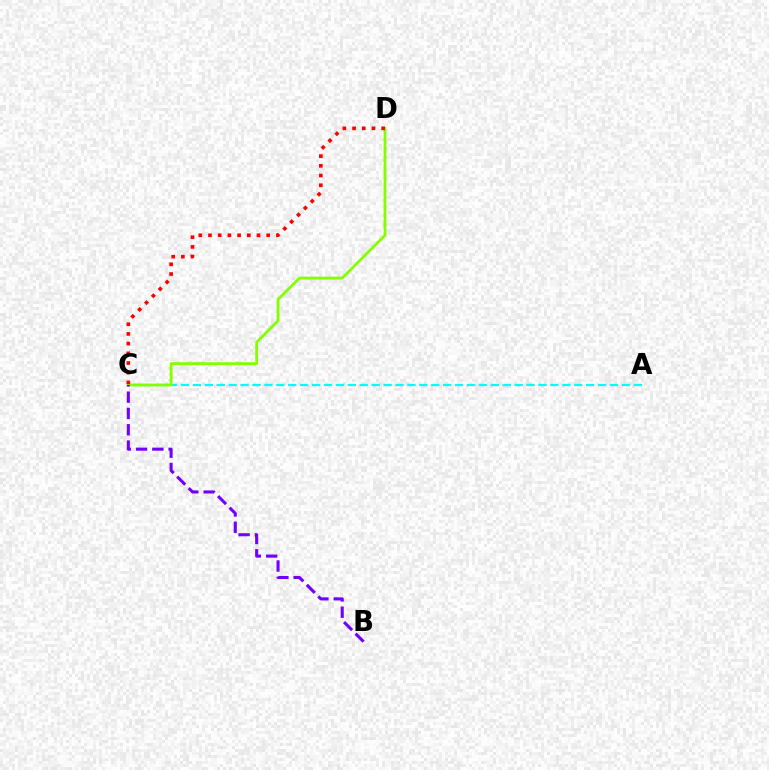{('A', 'C'): [{'color': '#00fff6', 'line_style': 'dashed', 'thickness': 1.62}], ('C', 'D'): [{'color': '#84ff00', 'line_style': 'solid', 'thickness': 2.01}, {'color': '#ff0000', 'line_style': 'dotted', 'thickness': 2.64}], ('B', 'C'): [{'color': '#7200ff', 'line_style': 'dashed', 'thickness': 2.22}]}